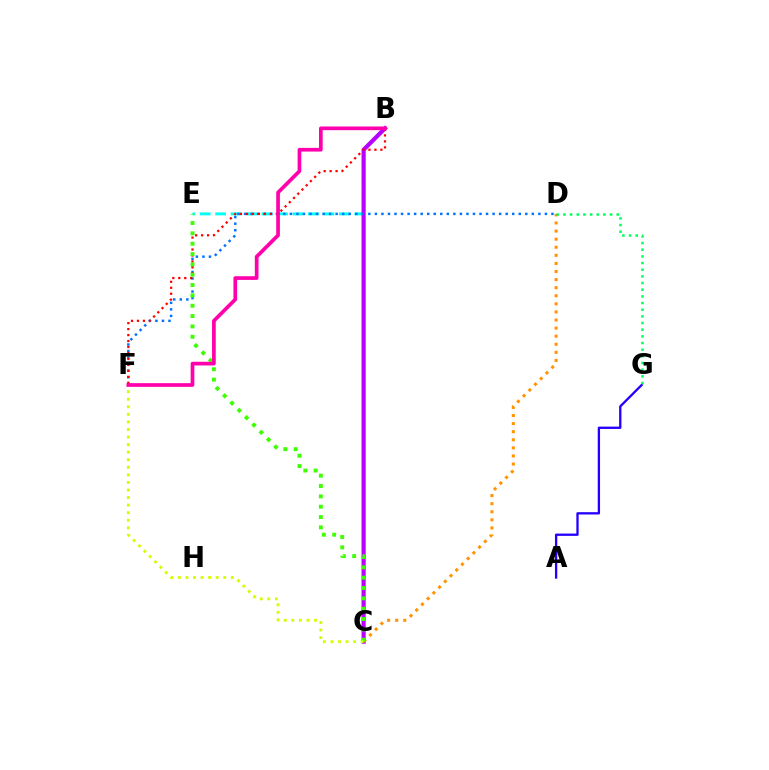{('B', 'E'): [{'color': '#00fff6', 'line_style': 'dashed', 'thickness': 2.1}], ('B', 'C'): [{'color': '#b900ff', 'line_style': 'solid', 'thickness': 2.98}], ('C', 'D'): [{'color': '#ff9400', 'line_style': 'dotted', 'thickness': 2.2}], ('D', 'F'): [{'color': '#0074ff', 'line_style': 'dotted', 'thickness': 1.78}], ('B', 'F'): [{'color': '#ff0000', 'line_style': 'dotted', 'thickness': 1.62}, {'color': '#ff00ac', 'line_style': 'solid', 'thickness': 2.66}], ('C', 'E'): [{'color': '#3dff00', 'line_style': 'dotted', 'thickness': 2.81}], ('A', 'G'): [{'color': '#2500ff', 'line_style': 'solid', 'thickness': 1.67}], ('D', 'G'): [{'color': '#00ff5c', 'line_style': 'dotted', 'thickness': 1.81}], ('C', 'F'): [{'color': '#d1ff00', 'line_style': 'dotted', 'thickness': 2.06}]}